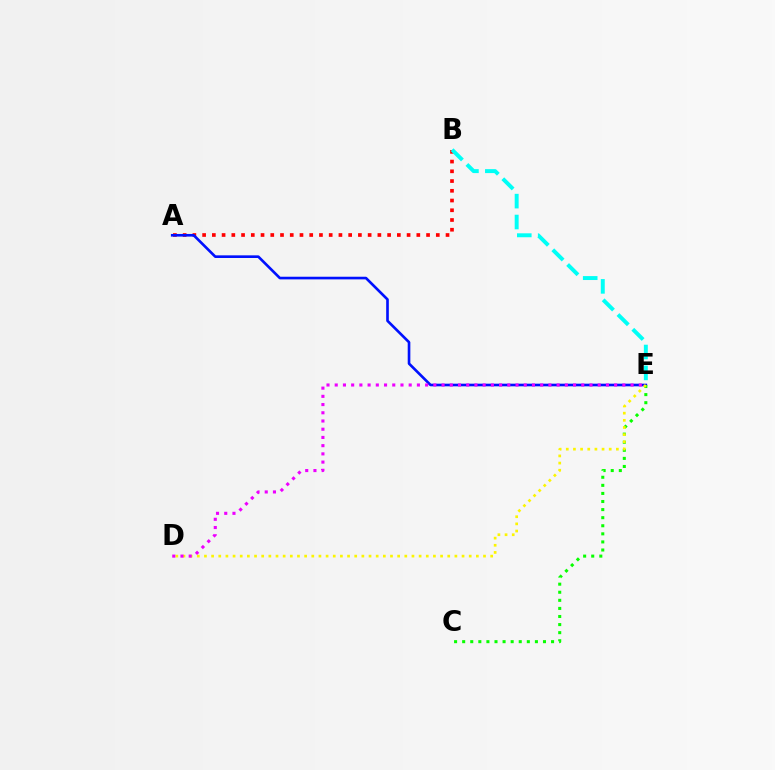{('A', 'B'): [{'color': '#ff0000', 'line_style': 'dotted', 'thickness': 2.65}], ('A', 'E'): [{'color': '#0010ff', 'line_style': 'solid', 'thickness': 1.9}], ('C', 'E'): [{'color': '#08ff00', 'line_style': 'dotted', 'thickness': 2.2}], ('D', 'E'): [{'color': '#fcf500', 'line_style': 'dotted', 'thickness': 1.94}, {'color': '#ee00ff', 'line_style': 'dotted', 'thickness': 2.23}], ('B', 'E'): [{'color': '#00fff6', 'line_style': 'dashed', 'thickness': 2.84}]}